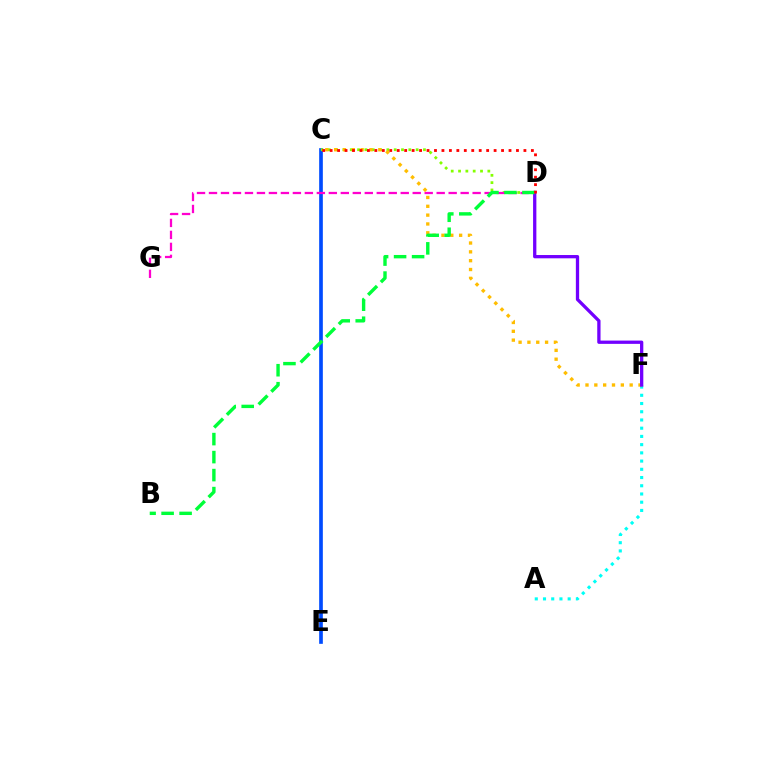{('A', 'F'): [{'color': '#00fff6', 'line_style': 'dotted', 'thickness': 2.23}], ('C', 'E'): [{'color': '#004bff', 'line_style': 'solid', 'thickness': 2.65}], ('C', 'D'): [{'color': '#84ff00', 'line_style': 'dotted', 'thickness': 1.99}, {'color': '#ff0000', 'line_style': 'dotted', 'thickness': 2.03}], ('D', 'G'): [{'color': '#ff00cf', 'line_style': 'dashed', 'thickness': 1.63}], ('C', 'F'): [{'color': '#ffbd00', 'line_style': 'dotted', 'thickness': 2.4}], ('D', 'F'): [{'color': '#7200ff', 'line_style': 'solid', 'thickness': 2.37}], ('B', 'D'): [{'color': '#00ff39', 'line_style': 'dashed', 'thickness': 2.45}]}